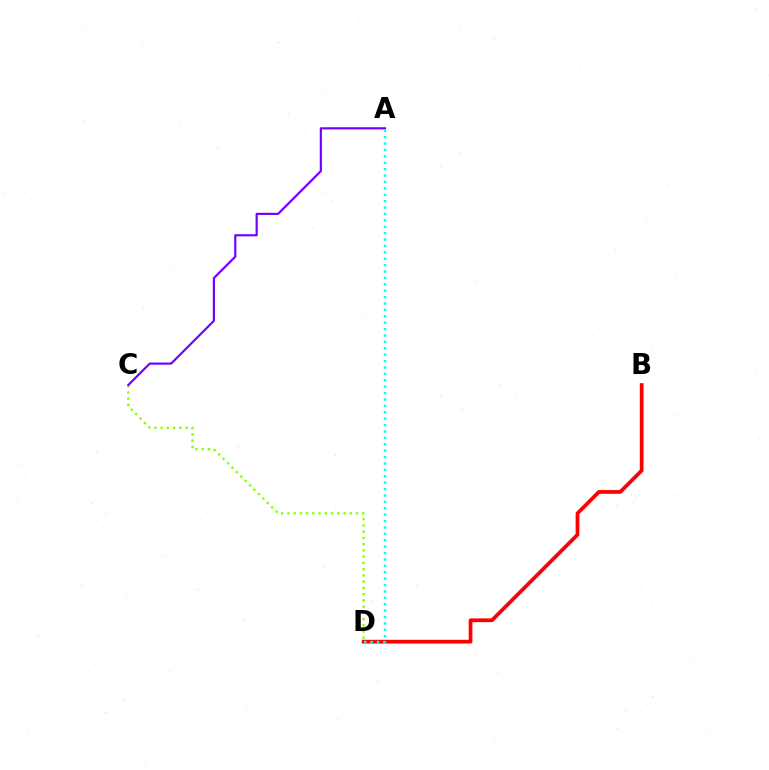{('C', 'D'): [{'color': '#84ff00', 'line_style': 'dotted', 'thickness': 1.7}], ('B', 'D'): [{'color': '#ff0000', 'line_style': 'solid', 'thickness': 2.69}], ('A', 'C'): [{'color': '#7200ff', 'line_style': 'solid', 'thickness': 1.56}], ('A', 'D'): [{'color': '#00fff6', 'line_style': 'dotted', 'thickness': 1.74}]}